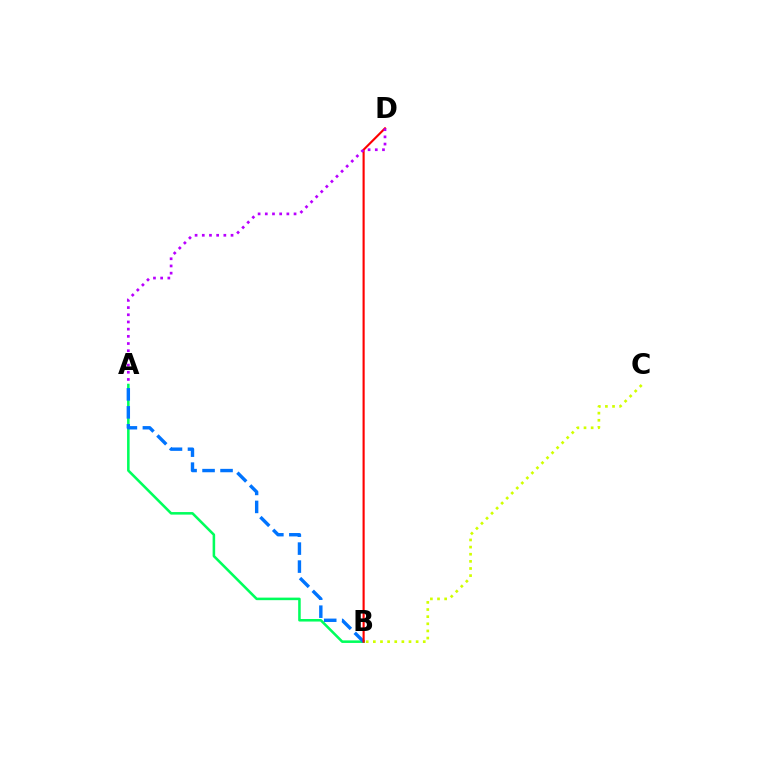{('A', 'B'): [{'color': '#00ff5c', 'line_style': 'solid', 'thickness': 1.84}, {'color': '#0074ff', 'line_style': 'dashed', 'thickness': 2.44}], ('B', 'D'): [{'color': '#ff0000', 'line_style': 'solid', 'thickness': 1.53}], ('A', 'D'): [{'color': '#b900ff', 'line_style': 'dotted', 'thickness': 1.95}], ('B', 'C'): [{'color': '#d1ff00', 'line_style': 'dotted', 'thickness': 1.94}]}